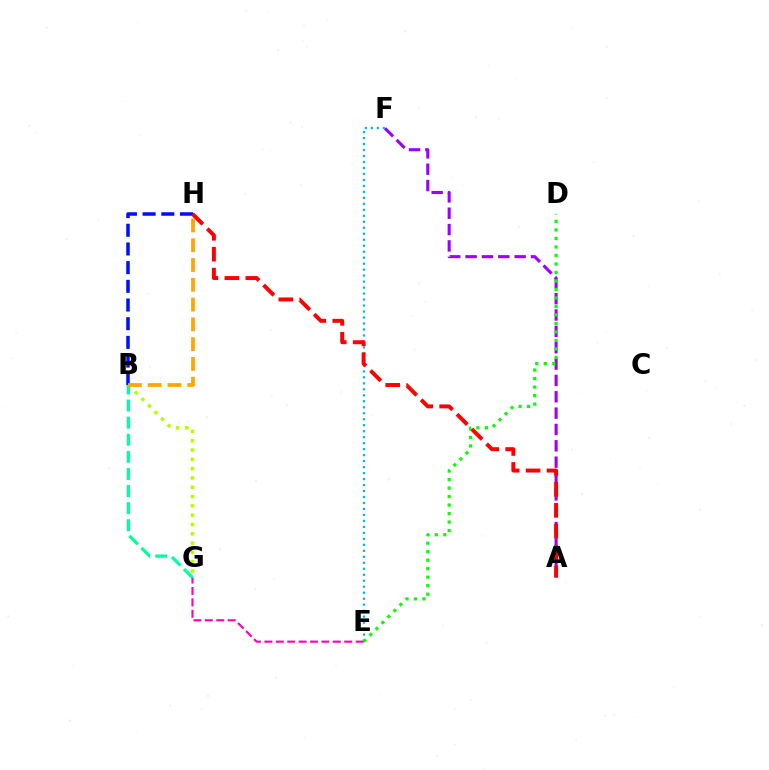{('B', 'G'): [{'color': '#b3ff00', 'line_style': 'dotted', 'thickness': 2.53}, {'color': '#00ff9d', 'line_style': 'dashed', 'thickness': 2.32}], ('A', 'F'): [{'color': '#9b00ff', 'line_style': 'dashed', 'thickness': 2.22}], ('B', 'H'): [{'color': '#0010ff', 'line_style': 'dashed', 'thickness': 2.54}, {'color': '#ffa500', 'line_style': 'dashed', 'thickness': 2.69}], ('E', 'F'): [{'color': '#00b5ff', 'line_style': 'dotted', 'thickness': 1.63}], ('D', 'E'): [{'color': '#08ff00', 'line_style': 'dotted', 'thickness': 2.31}], ('E', 'G'): [{'color': '#ff00bd', 'line_style': 'dashed', 'thickness': 1.55}], ('A', 'H'): [{'color': '#ff0000', 'line_style': 'dashed', 'thickness': 2.84}]}